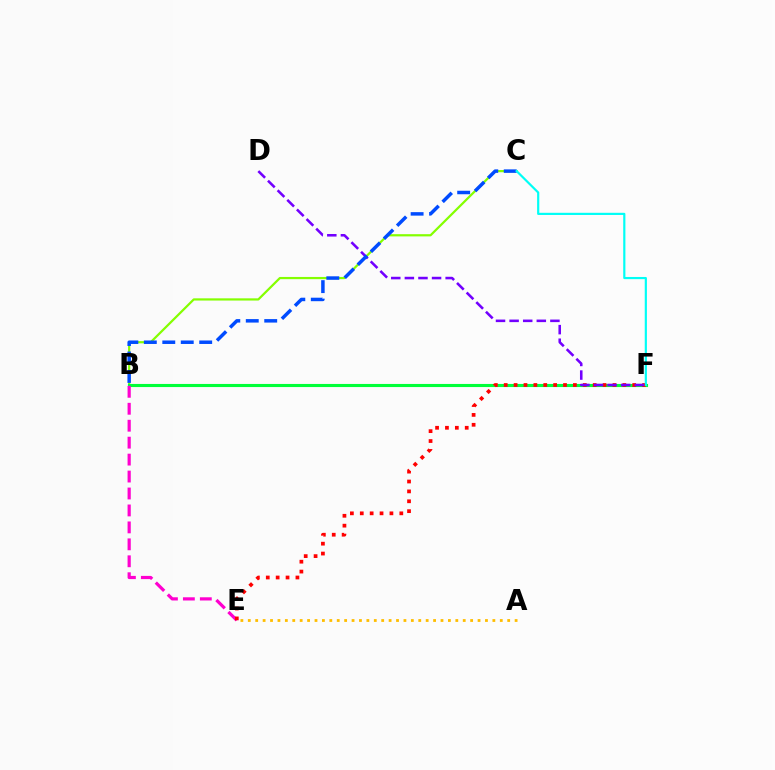{('B', 'C'): [{'color': '#84ff00', 'line_style': 'solid', 'thickness': 1.59}, {'color': '#004bff', 'line_style': 'dashed', 'thickness': 2.51}], ('B', 'F'): [{'color': '#00ff39', 'line_style': 'solid', 'thickness': 2.24}], ('B', 'E'): [{'color': '#ff00cf', 'line_style': 'dashed', 'thickness': 2.3}], ('E', 'F'): [{'color': '#ff0000', 'line_style': 'dotted', 'thickness': 2.69}], ('D', 'F'): [{'color': '#7200ff', 'line_style': 'dashed', 'thickness': 1.85}], ('C', 'F'): [{'color': '#00fff6', 'line_style': 'solid', 'thickness': 1.57}], ('A', 'E'): [{'color': '#ffbd00', 'line_style': 'dotted', 'thickness': 2.01}]}